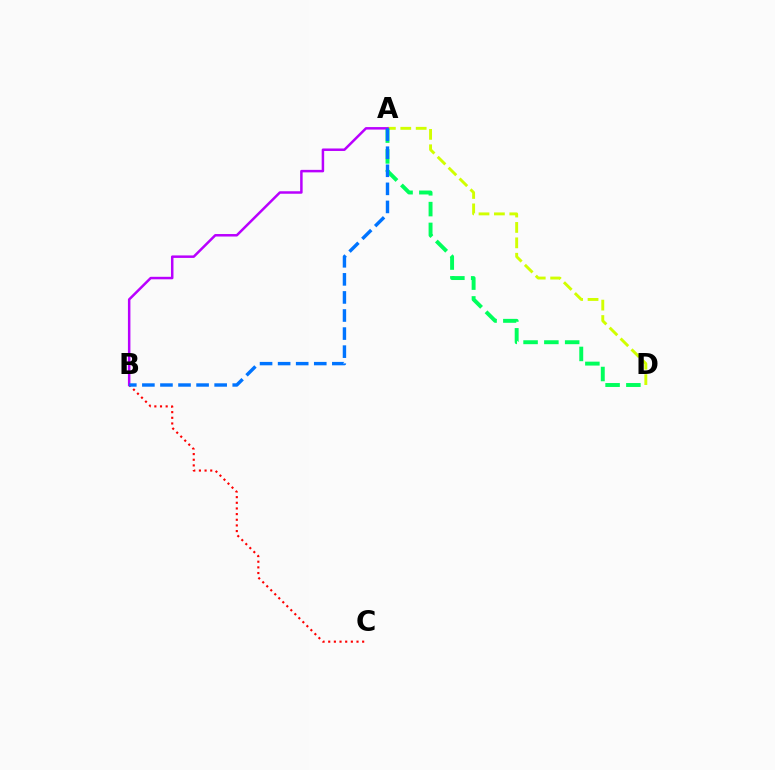{('A', 'D'): [{'color': '#d1ff00', 'line_style': 'dashed', 'thickness': 2.09}, {'color': '#00ff5c', 'line_style': 'dashed', 'thickness': 2.83}], ('B', 'C'): [{'color': '#ff0000', 'line_style': 'dotted', 'thickness': 1.54}], ('A', 'B'): [{'color': '#b900ff', 'line_style': 'solid', 'thickness': 1.8}, {'color': '#0074ff', 'line_style': 'dashed', 'thickness': 2.45}]}